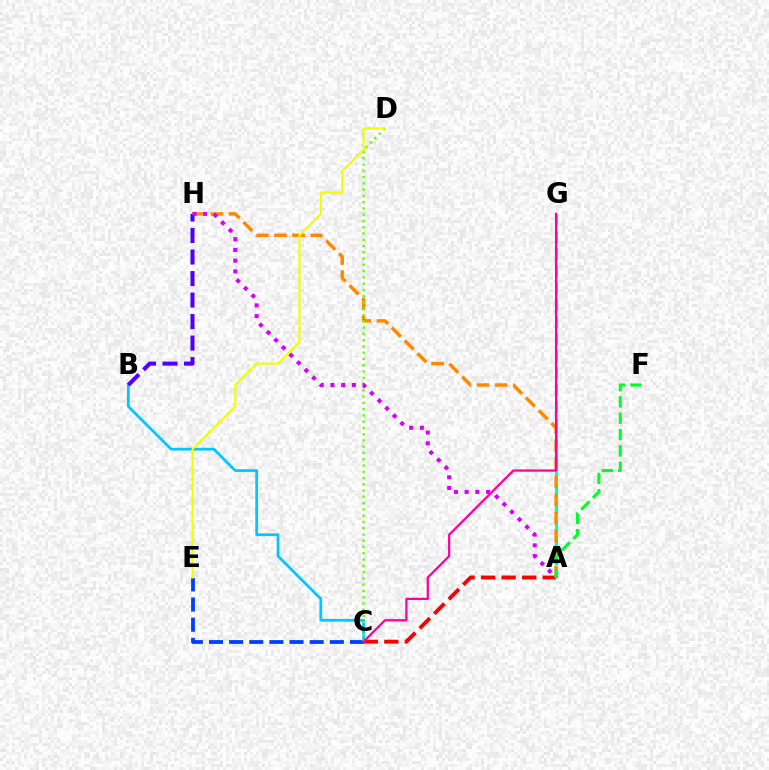{('B', 'C'): [{'color': '#00c7ff', 'line_style': 'solid', 'thickness': 1.98}], ('A', 'C'): [{'color': '#ff0000', 'line_style': 'dashed', 'thickness': 2.79}], ('A', 'G'): [{'color': '#00ffaf', 'line_style': 'dashed', 'thickness': 2.3}], ('C', 'E'): [{'color': '#003fff', 'line_style': 'dashed', 'thickness': 2.74}], ('A', 'H'): [{'color': '#ff8800', 'line_style': 'dashed', 'thickness': 2.46}, {'color': '#d600ff', 'line_style': 'dotted', 'thickness': 2.91}], ('C', 'D'): [{'color': '#66ff00', 'line_style': 'dotted', 'thickness': 1.7}], ('C', 'G'): [{'color': '#ff00a0', 'line_style': 'solid', 'thickness': 1.62}], ('B', 'H'): [{'color': '#4f00ff', 'line_style': 'dashed', 'thickness': 2.92}], ('A', 'F'): [{'color': '#00ff27', 'line_style': 'dashed', 'thickness': 2.22}], ('D', 'E'): [{'color': '#eeff00', 'line_style': 'solid', 'thickness': 1.51}]}